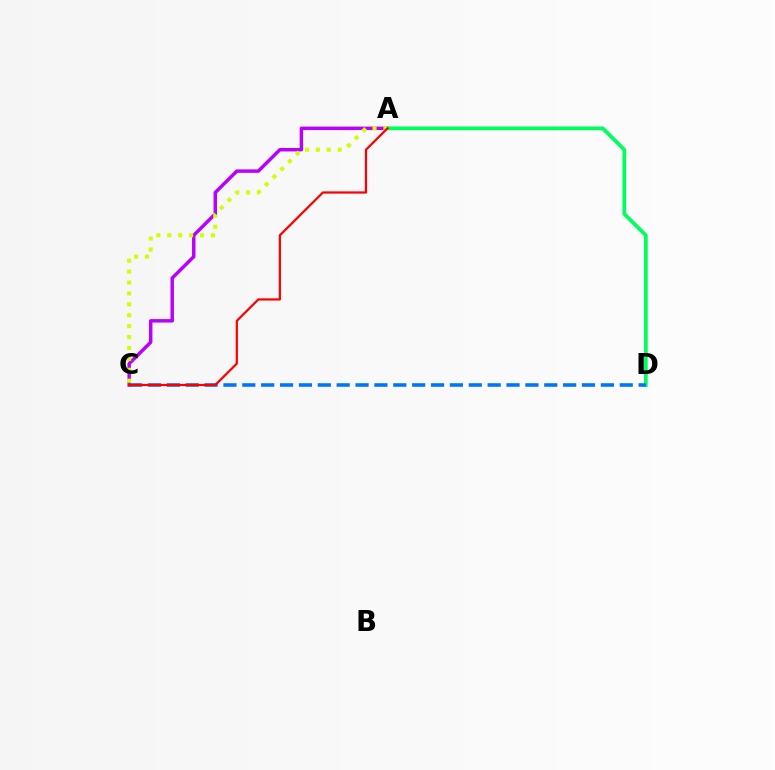{('A', 'C'): [{'color': '#b900ff', 'line_style': 'solid', 'thickness': 2.49}, {'color': '#d1ff00', 'line_style': 'dotted', 'thickness': 2.97}, {'color': '#ff0000', 'line_style': 'solid', 'thickness': 1.61}], ('A', 'D'): [{'color': '#00ff5c', 'line_style': 'solid', 'thickness': 2.68}], ('C', 'D'): [{'color': '#0074ff', 'line_style': 'dashed', 'thickness': 2.56}]}